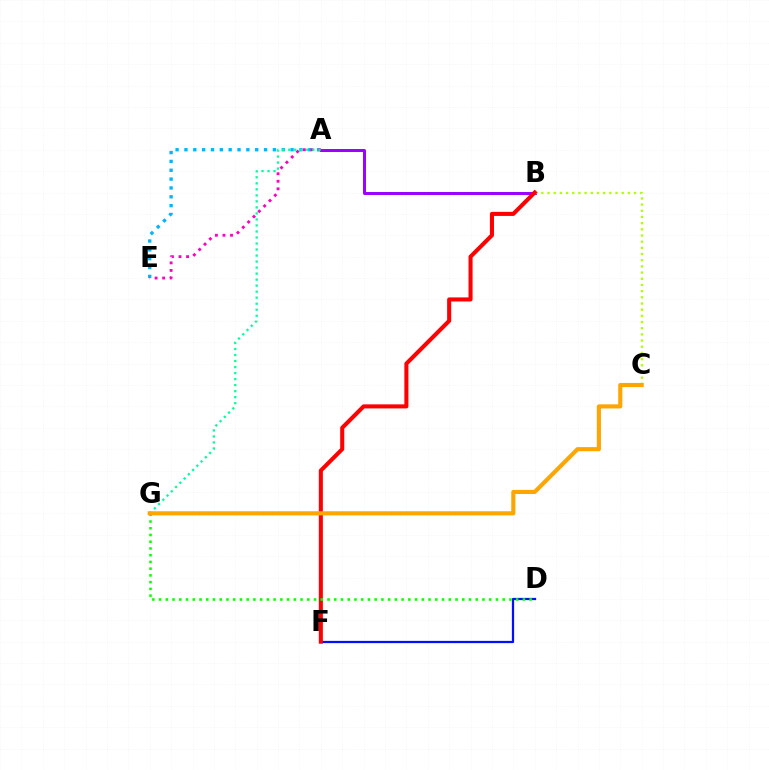{('A', 'B'): [{'color': '#9b00ff', 'line_style': 'solid', 'thickness': 2.14}], ('A', 'E'): [{'color': '#00b5ff', 'line_style': 'dotted', 'thickness': 2.4}, {'color': '#ff00bd', 'line_style': 'dotted', 'thickness': 2.05}], ('B', 'C'): [{'color': '#b3ff00', 'line_style': 'dotted', 'thickness': 1.68}], ('D', 'F'): [{'color': '#0010ff', 'line_style': 'solid', 'thickness': 1.61}], ('A', 'G'): [{'color': '#00ff9d', 'line_style': 'dotted', 'thickness': 1.64}], ('B', 'F'): [{'color': '#ff0000', 'line_style': 'solid', 'thickness': 2.92}], ('D', 'G'): [{'color': '#08ff00', 'line_style': 'dotted', 'thickness': 1.83}], ('C', 'G'): [{'color': '#ffa500', 'line_style': 'solid', 'thickness': 2.96}]}